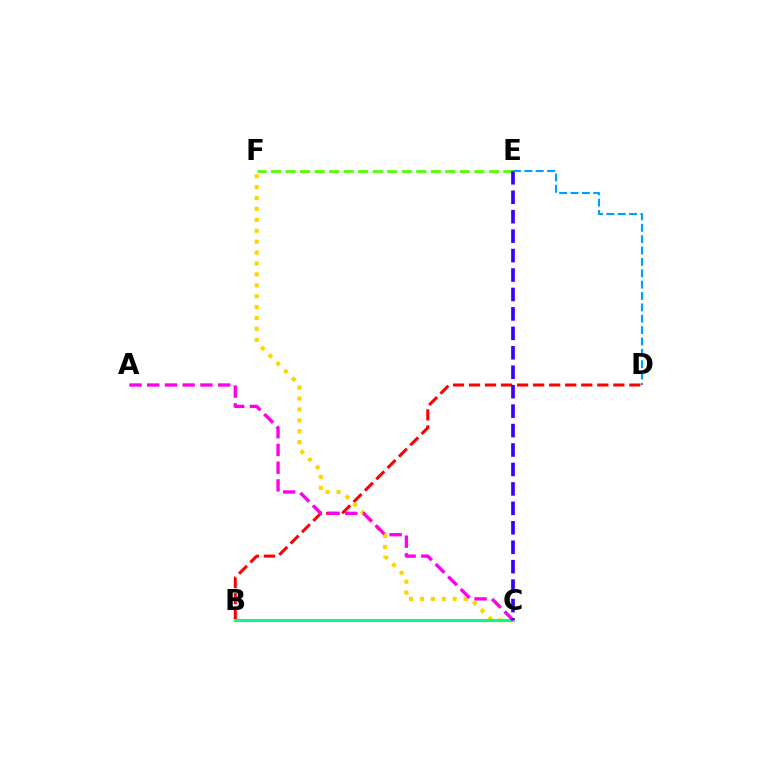{('B', 'D'): [{'color': '#ff0000', 'line_style': 'dashed', 'thickness': 2.18}], ('C', 'F'): [{'color': '#ffd500', 'line_style': 'dotted', 'thickness': 2.96}], ('B', 'C'): [{'color': '#00ff86', 'line_style': 'solid', 'thickness': 2.16}], ('E', 'F'): [{'color': '#4fff00', 'line_style': 'dashed', 'thickness': 1.97}], ('A', 'C'): [{'color': '#ff00ed', 'line_style': 'dashed', 'thickness': 2.41}], ('C', 'E'): [{'color': '#3700ff', 'line_style': 'dashed', 'thickness': 2.64}], ('D', 'E'): [{'color': '#009eff', 'line_style': 'dashed', 'thickness': 1.54}]}